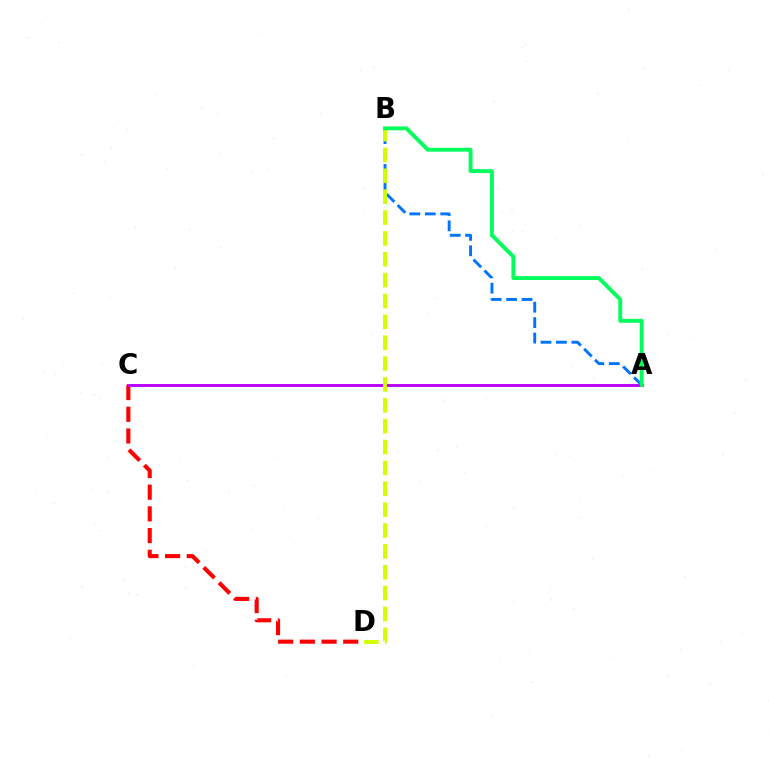{('A', 'B'): [{'color': '#0074ff', 'line_style': 'dashed', 'thickness': 2.1}, {'color': '#00ff5c', 'line_style': 'solid', 'thickness': 2.8}], ('C', 'D'): [{'color': '#ff0000', 'line_style': 'dashed', 'thickness': 2.95}], ('A', 'C'): [{'color': '#b900ff', 'line_style': 'solid', 'thickness': 2.08}], ('B', 'D'): [{'color': '#d1ff00', 'line_style': 'dashed', 'thickness': 2.83}]}